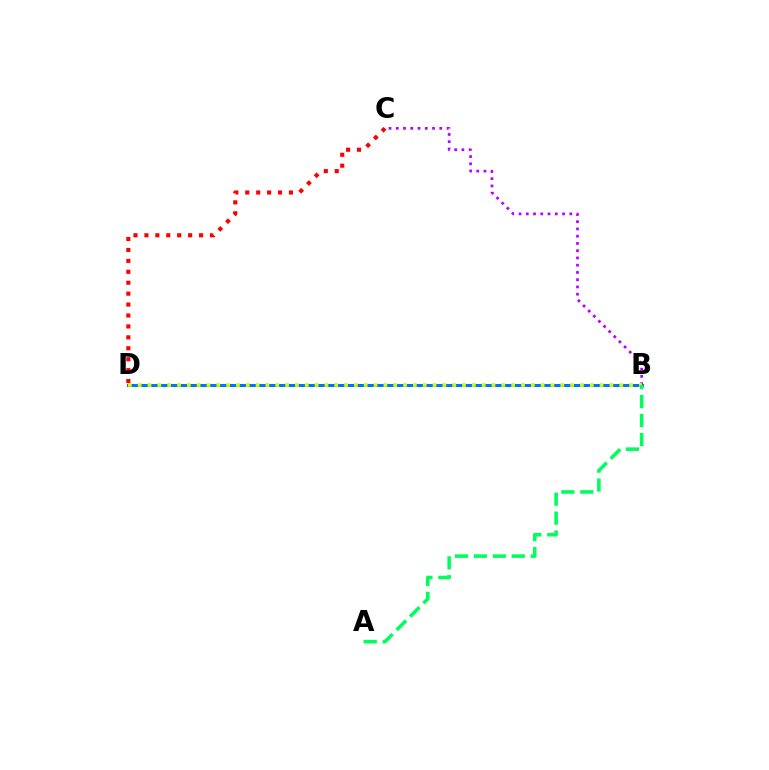{('C', 'D'): [{'color': '#ff0000', 'line_style': 'dotted', 'thickness': 2.97}], ('B', 'D'): [{'color': '#0074ff', 'line_style': 'solid', 'thickness': 2.17}, {'color': '#d1ff00', 'line_style': 'dotted', 'thickness': 2.67}], ('B', 'C'): [{'color': '#b900ff', 'line_style': 'dotted', 'thickness': 1.97}], ('A', 'B'): [{'color': '#00ff5c', 'line_style': 'dashed', 'thickness': 2.58}]}